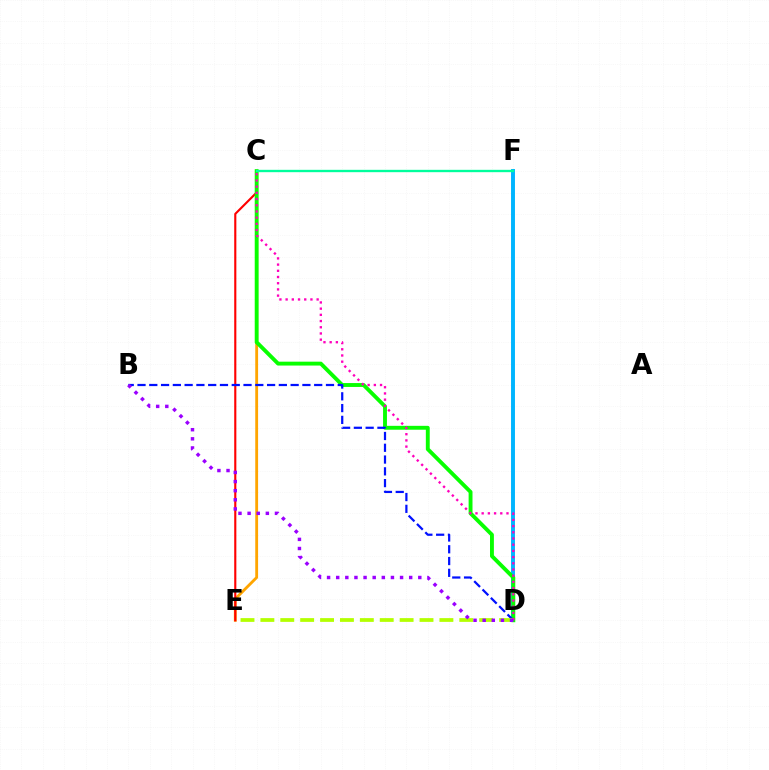{('C', 'E'): [{'color': '#ffa500', 'line_style': 'solid', 'thickness': 2.04}, {'color': '#ff0000', 'line_style': 'solid', 'thickness': 1.53}], ('D', 'F'): [{'color': '#00b5ff', 'line_style': 'solid', 'thickness': 2.83}], ('C', 'D'): [{'color': '#08ff00', 'line_style': 'solid', 'thickness': 2.79}, {'color': '#ff00bd', 'line_style': 'dotted', 'thickness': 1.68}], ('B', 'D'): [{'color': '#0010ff', 'line_style': 'dashed', 'thickness': 1.6}, {'color': '#9b00ff', 'line_style': 'dotted', 'thickness': 2.48}], ('D', 'E'): [{'color': '#b3ff00', 'line_style': 'dashed', 'thickness': 2.7}], ('C', 'F'): [{'color': '#00ff9d', 'line_style': 'solid', 'thickness': 1.69}]}